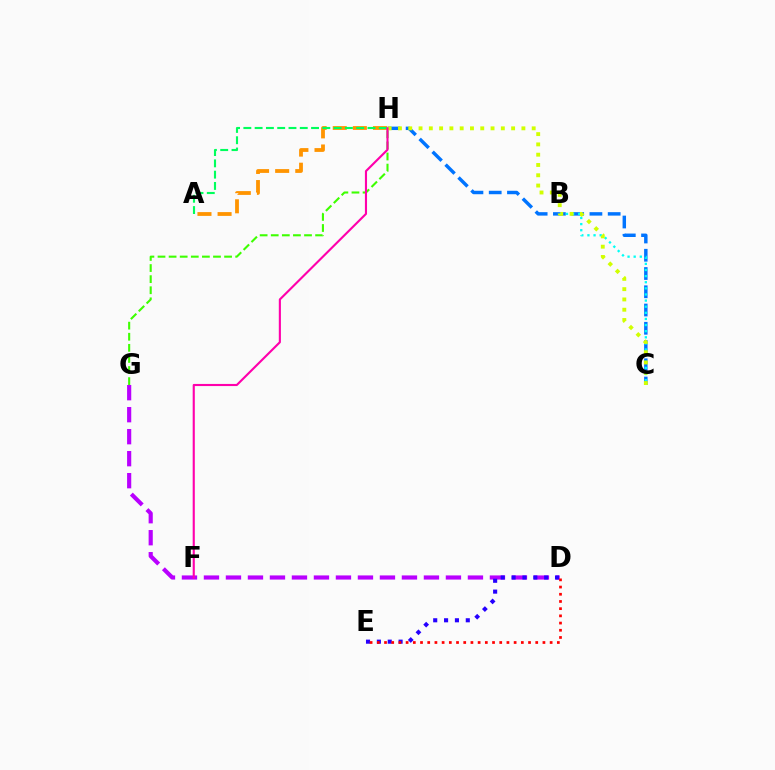{('C', 'H'): [{'color': '#0074ff', 'line_style': 'dashed', 'thickness': 2.48}, {'color': '#d1ff00', 'line_style': 'dotted', 'thickness': 2.79}], ('D', 'G'): [{'color': '#b900ff', 'line_style': 'dashed', 'thickness': 2.99}], ('D', 'E'): [{'color': '#2500ff', 'line_style': 'dotted', 'thickness': 2.95}, {'color': '#ff0000', 'line_style': 'dotted', 'thickness': 1.96}], ('B', 'C'): [{'color': '#00fff6', 'line_style': 'dotted', 'thickness': 1.66}], ('A', 'H'): [{'color': '#ff9400', 'line_style': 'dashed', 'thickness': 2.73}, {'color': '#00ff5c', 'line_style': 'dashed', 'thickness': 1.53}], ('G', 'H'): [{'color': '#3dff00', 'line_style': 'dashed', 'thickness': 1.51}], ('F', 'H'): [{'color': '#ff00ac', 'line_style': 'solid', 'thickness': 1.53}]}